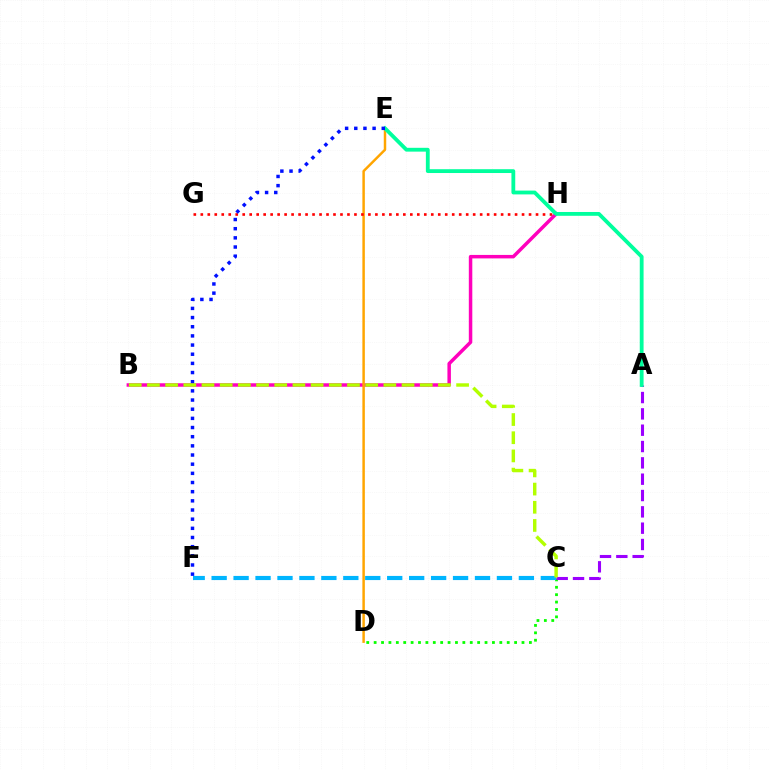{('B', 'H'): [{'color': '#ff00bd', 'line_style': 'solid', 'thickness': 2.51}], ('D', 'E'): [{'color': '#ffa500', 'line_style': 'solid', 'thickness': 1.78}], ('C', 'D'): [{'color': '#08ff00', 'line_style': 'dotted', 'thickness': 2.01}], ('A', 'C'): [{'color': '#9b00ff', 'line_style': 'dashed', 'thickness': 2.22}], ('C', 'F'): [{'color': '#00b5ff', 'line_style': 'dashed', 'thickness': 2.98}], ('G', 'H'): [{'color': '#ff0000', 'line_style': 'dotted', 'thickness': 1.9}], ('A', 'E'): [{'color': '#00ff9d', 'line_style': 'solid', 'thickness': 2.75}], ('E', 'F'): [{'color': '#0010ff', 'line_style': 'dotted', 'thickness': 2.49}], ('B', 'C'): [{'color': '#b3ff00', 'line_style': 'dashed', 'thickness': 2.47}]}